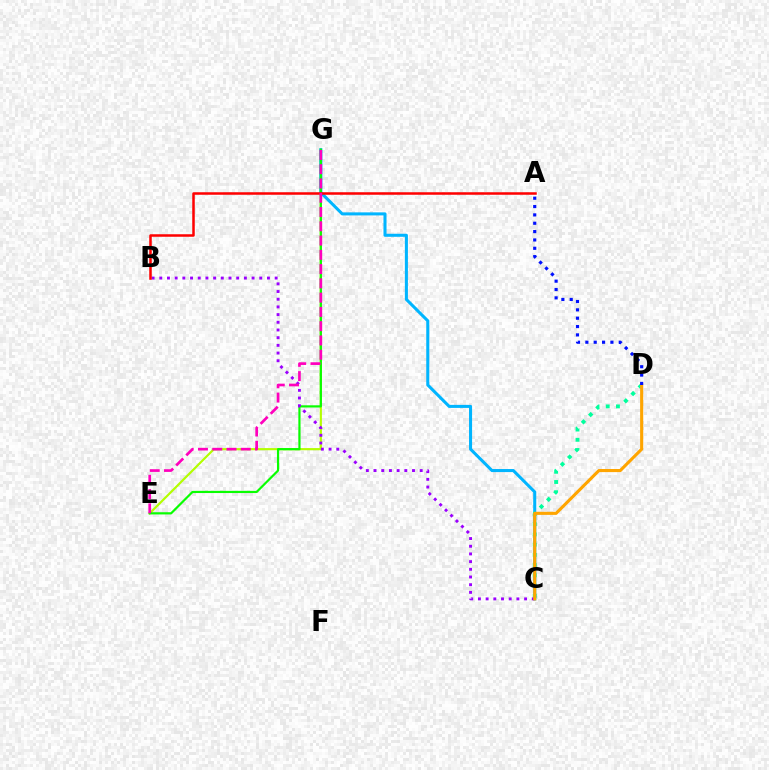{('E', 'G'): [{'color': '#b3ff00', 'line_style': 'solid', 'thickness': 1.56}, {'color': '#08ff00', 'line_style': 'solid', 'thickness': 1.58}, {'color': '#ff00bd', 'line_style': 'dashed', 'thickness': 1.94}], ('C', 'G'): [{'color': '#00b5ff', 'line_style': 'solid', 'thickness': 2.19}], ('C', 'D'): [{'color': '#00ff9d', 'line_style': 'dotted', 'thickness': 2.78}, {'color': '#ffa500', 'line_style': 'solid', 'thickness': 2.23}], ('B', 'C'): [{'color': '#9b00ff', 'line_style': 'dotted', 'thickness': 2.09}], ('A', 'B'): [{'color': '#ff0000', 'line_style': 'solid', 'thickness': 1.81}], ('A', 'D'): [{'color': '#0010ff', 'line_style': 'dotted', 'thickness': 2.27}]}